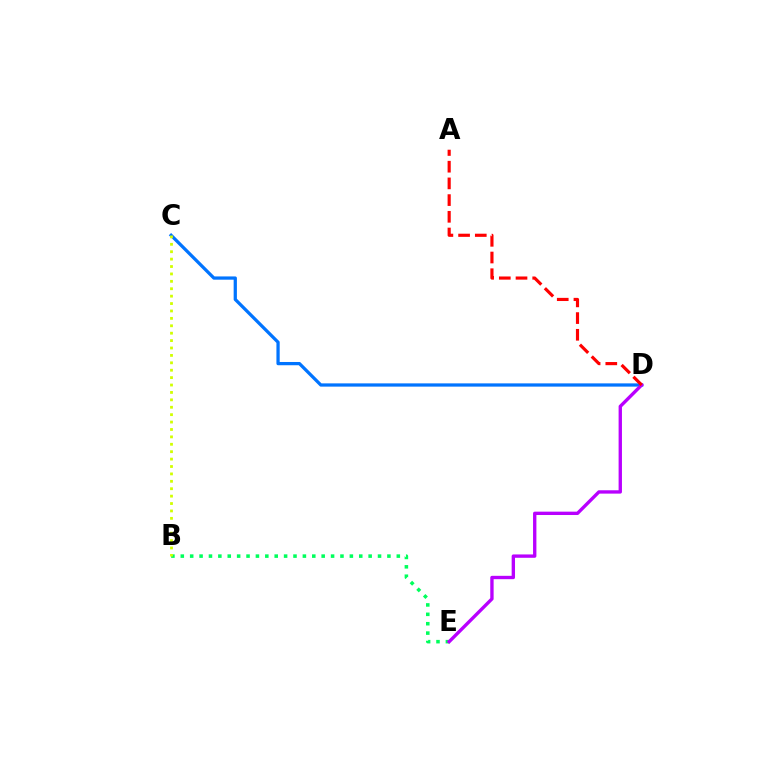{('B', 'E'): [{'color': '#00ff5c', 'line_style': 'dotted', 'thickness': 2.55}], ('C', 'D'): [{'color': '#0074ff', 'line_style': 'solid', 'thickness': 2.34}], ('B', 'C'): [{'color': '#d1ff00', 'line_style': 'dotted', 'thickness': 2.01}], ('D', 'E'): [{'color': '#b900ff', 'line_style': 'solid', 'thickness': 2.41}], ('A', 'D'): [{'color': '#ff0000', 'line_style': 'dashed', 'thickness': 2.27}]}